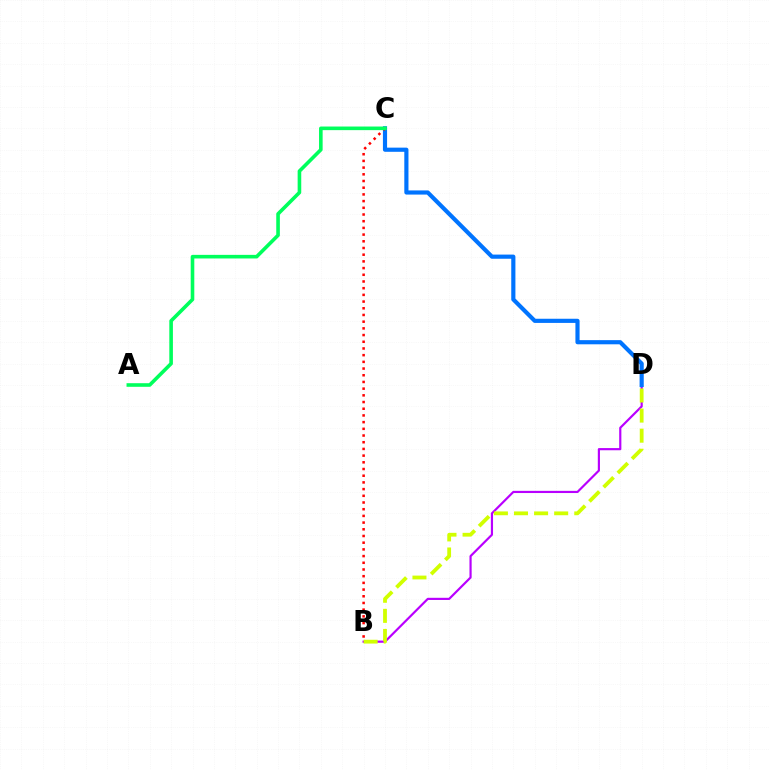{('B', 'D'): [{'color': '#b900ff', 'line_style': 'solid', 'thickness': 1.57}, {'color': '#d1ff00', 'line_style': 'dashed', 'thickness': 2.73}], ('C', 'D'): [{'color': '#0074ff', 'line_style': 'solid', 'thickness': 2.99}], ('B', 'C'): [{'color': '#ff0000', 'line_style': 'dotted', 'thickness': 1.82}], ('A', 'C'): [{'color': '#00ff5c', 'line_style': 'solid', 'thickness': 2.6}]}